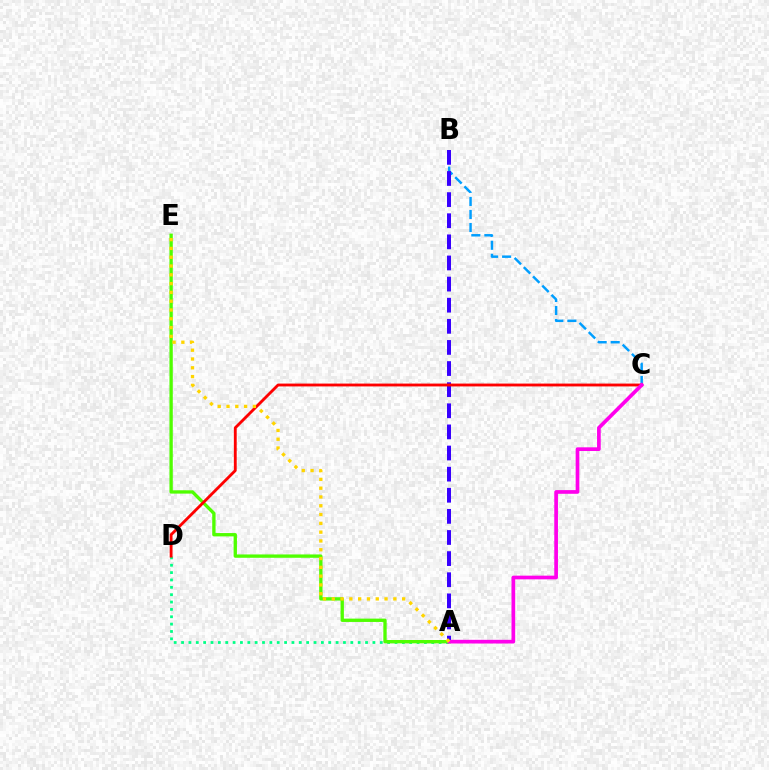{('B', 'C'): [{'color': '#009eff', 'line_style': 'dashed', 'thickness': 1.77}], ('A', 'D'): [{'color': '#00ff86', 'line_style': 'dotted', 'thickness': 2.0}], ('A', 'E'): [{'color': '#4fff00', 'line_style': 'solid', 'thickness': 2.4}, {'color': '#ffd500', 'line_style': 'dotted', 'thickness': 2.39}], ('A', 'B'): [{'color': '#3700ff', 'line_style': 'dashed', 'thickness': 2.87}], ('C', 'D'): [{'color': '#ff0000', 'line_style': 'solid', 'thickness': 2.04}], ('A', 'C'): [{'color': '#ff00ed', 'line_style': 'solid', 'thickness': 2.65}]}